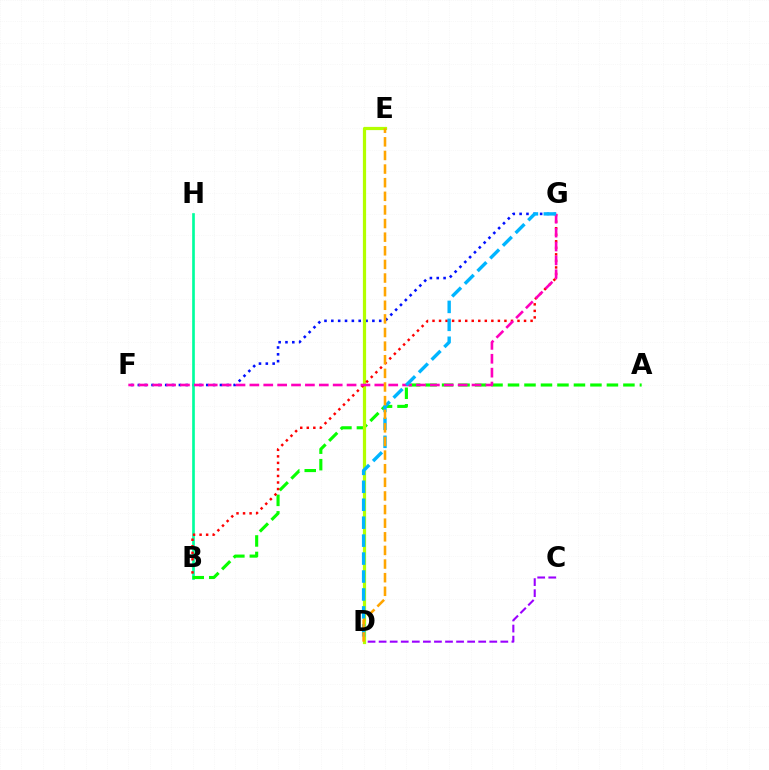{('F', 'G'): [{'color': '#0010ff', 'line_style': 'dotted', 'thickness': 1.86}, {'color': '#ff00bd', 'line_style': 'dashed', 'thickness': 1.89}], ('B', 'H'): [{'color': '#00ff9d', 'line_style': 'solid', 'thickness': 1.92}], ('C', 'D'): [{'color': '#9b00ff', 'line_style': 'dashed', 'thickness': 1.5}], ('A', 'B'): [{'color': '#08ff00', 'line_style': 'dashed', 'thickness': 2.24}], ('D', 'E'): [{'color': '#b3ff00', 'line_style': 'solid', 'thickness': 2.31}, {'color': '#ffa500', 'line_style': 'dashed', 'thickness': 1.85}], ('B', 'G'): [{'color': '#ff0000', 'line_style': 'dotted', 'thickness': 1.78}], ('D', 'G'): [{'color': '#00b5ff', 'line_style': 'dashed', 'thickness': 2.44}]}